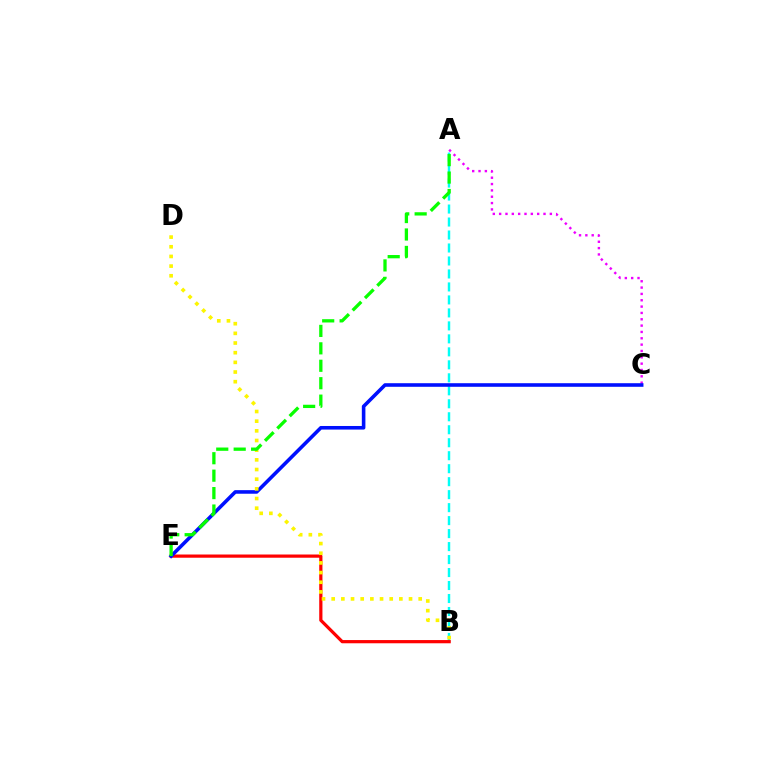{('A', 'C'): [{'color': '#ee00ff', 'line_style': 'dotted', 'thickness': 1.72}], ('A', 'B'): [{'color': '#00fff6', 'line_style': 'dashed', 'thickness': 1.76}], ('B', 'E'): [{'color': '#ff0000', 'line_style': 'solid', 'thickness': 2.31}], ('C', 'E'): [{'color': '#0010ff', 'line_style': 'solid', 'thickness': 2.58}], ('B', 'D'): [{'color': '#fcf500', 'line_style': 'dotted', 'thickness': 2.63}], ('A', 'E'): [{'color': '#08ff00', 'line_style': 'dashed', 'thickness': 2.37}]}